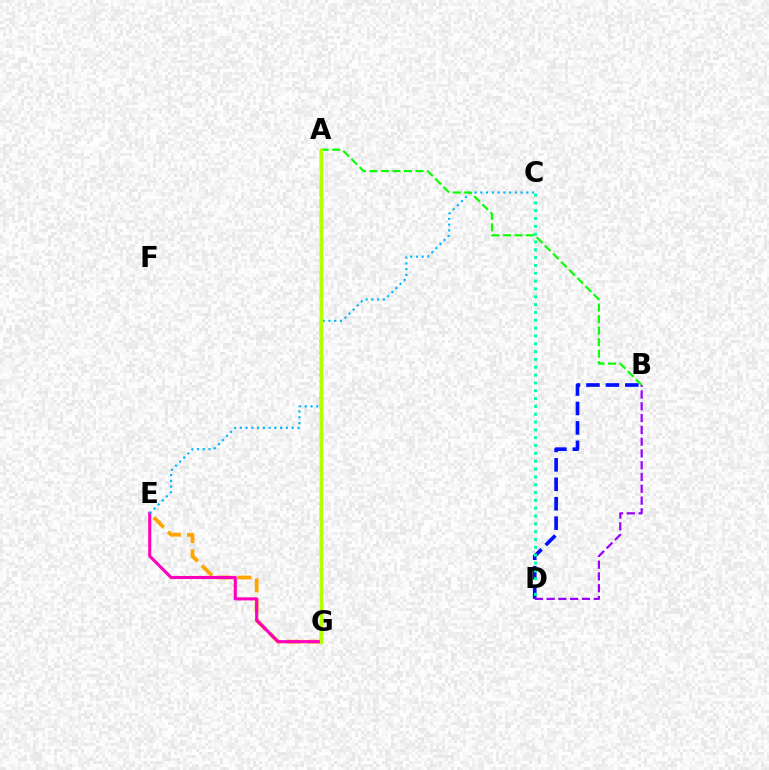{('B', 'D'): [{'color': '#0010ff', 'line_style': 'dashed', 'thickness': 2.64}, {'color': '#9b00ff', 'line_style': 'dashed', 'thickness': 1.6}], ('C', 'D'): [{'color': '#00ff9d', 'line_style': 'dotted', 'thickness': 2.13}], ('E', 'G'): [{'color': '#ffa500', 'line_style': 'dashed', 'thickness': 2.74}, {'color': '#ff00bd', 'line_style': 'solid', 'thickness': 2.23}], ('A', 'G'): [{'color': '#ff0000', 'line_style': 'solid', 'thickness': 1.54}, {'color': '#b3ff00', 'line_style': 'solid', 'thickness': 2.49}], ('C', 'E'): [{'color': '#00b5ff', 'line_style': 'dotted', 'thickness': 1.56}], ('A', 'B'): [{'color': '#08ff00', 'line_style': 'dashed', 'thickness': 1.56}]}